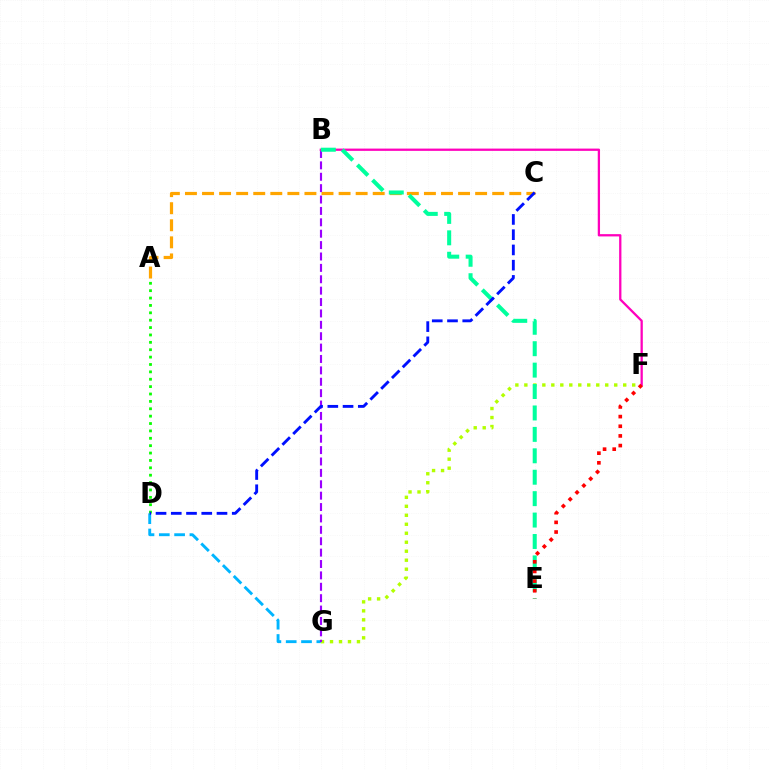{('F', 'G'): [{'color': '#b3ff00', 'line_style': 'dotted', 'thickness': 2.44}], ('D', 'G'): [{'color': '#00b5ff', 'line_style': 'dashed', 'thickness': 2.08}], ('A', 'C'): [{'color': '#ffa500', 'line_style': 'dashed', 'thickness': 2.32}], ('B', 'G'): [{'color': '#9b00ff', 'line_style': 'dashed', 'thickness': 1.55}], ('A', 'D'): [{'color': '#08ff00', 'line_style': 'dotted', 'thickness': 2.01}], ('B', 'F'): [{'color': '#ff00bd', 'line_style': 'solid', 'thickness': 1.64}], ('B', 'E'): [{'color': '#00ff9d', 'line_style': 'dashed', 'thickness': 2.91}], ('E', 'F'): [{'color': '#ff0000', 'line_style': 'dotted', 'thickness': 2.62}], ('C', 'D'): [{'color': '#0010ff', 'line_style': 'dashed', 'thickness': 2.07}]}